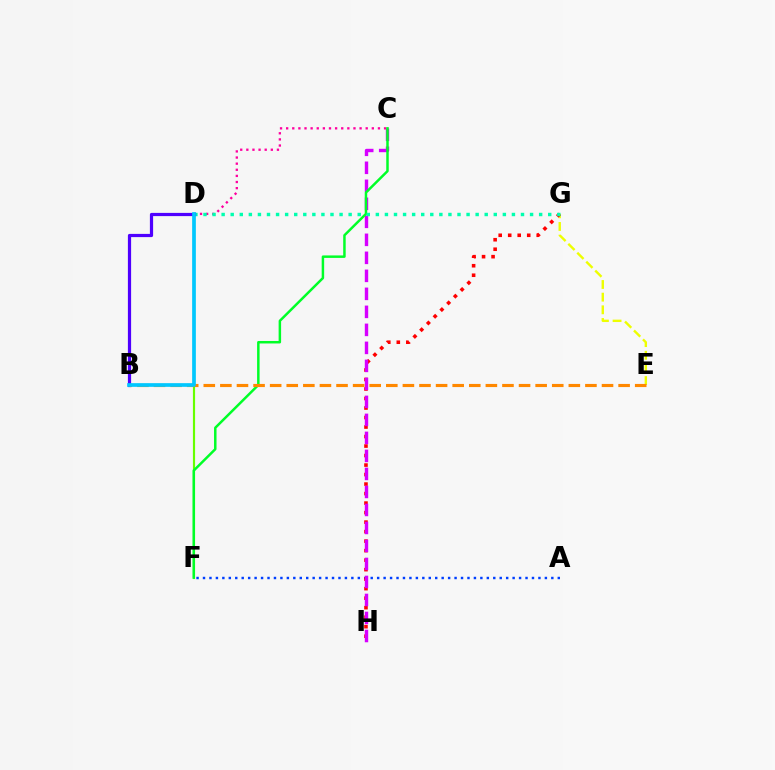{('E', 'G'): [{'color': '#eeff00', 'line_style': 'dashed', 'thickness': 1.72}], ('D', 'F'): [{'color': '#66ff00', 'line_style': 'solid', 'thickness': 1.56}], ('A', 'F'): [{'color': '#003fff', 'line_style': 'dotted', 'thickness': 1.75}], ('G', 'H'): [{'color': '#ff0000', 'line_style': 'dotted', 'thickness': 2.58}], ('C', 'H'): [{'color': '#d600ff', 'line_style': 'dashed', 'thickness': 2.45}], ('C', 'D'): [{'color': '#ff00a0', 'line_style': 'dotted', 'thickness': 1.66}], ('C', 'F'): [{'color': '#00ff27', 'line_style': 'solid', 'thickness': 1.79}], ('D', 'G'): [{'color': '#00ffaf', 'line_style': 'dotted', 'thickness': 2.46}], ('B', 'D'): [{'color': '#4f00ff', 'line_style': 'solid', 'thickness': 2.31}, {'color': '#00c7ff', 'line_style': 'solid', 'thickness': 2.66}], ('B', 'E'): [{'color': '#ff8800', 'line_style': 'dashed', 'thickness': 2.25}]}